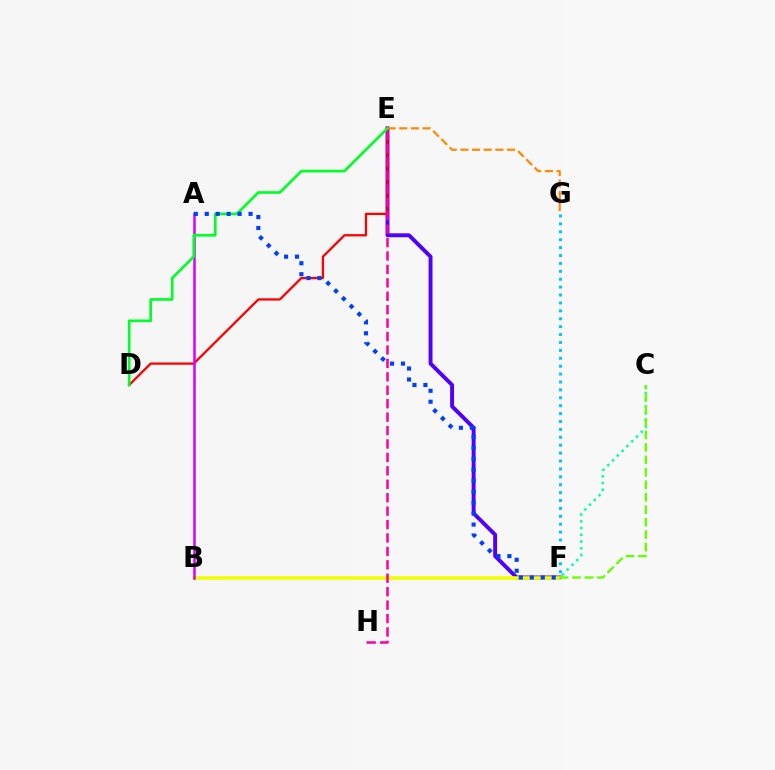{('E', 'F'): [{'color': '#4f00ff', 'line_style': 'solid', 'thickness': 2.81}], ('D', 'E'): [{'color': '#ff0000', 'line_style': 'solid', 'thickness': 1.65}, {'color': '#00ff27', 'line_style': 'solid', 'thickness': 1.91}], ('B', 'F'): [{'color': '#eeff00', 'line_style': 'solid', 'thickness': 2.58}], ('C', 'F'): [{'color': '#00ffaf', 'line_style': 'dotted', 'thickness': 1.83}, {'color': '#66ff00', 'line_style': 'dashed', 'thickness': 1.69}], ('A', 'B'): [{'color': '#d600ff', 'line_style': 'solid', 'thickness': 1.8}], ('E', 'H'): [{'color': '#ff00a0', 'line_style': 'dashed', 'thickness': 1.82}], ('A', 'F'): [{'color': '#003fff', 'line_style': 'dotted', 'thickness': 2.98}], ('E', 'G'): [{'color': '#ff8800', 'line_style': 'dashed', 'thickness': 1.58}], ('F', 'G'): [{'color': '#00c7ff', 'line_style': 'dotted', 'thickness': 2.15}]}